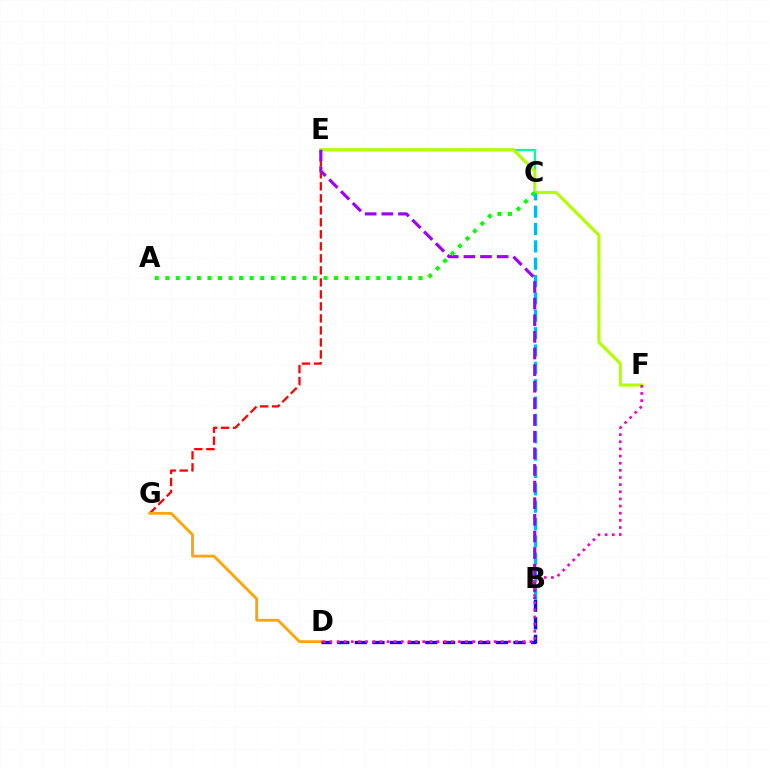{('E', 'G'): [{'color': '#ff0000', 'line_style': 'dashed', 'thickness': 1.63}], ('D', 'G'): [{'color': '#ffa500', 'line_style': 'solid', 'thickness': 2.03}], ('C', 'E'): [{'color': '#00ff9d', 'line_style': 'solid', 'thickness': 1.61}], ('B', 'D'): [{'color': '#0010ff', 'line_style': 'dashed', 'thickness': 2.39}], ('E', 'F'): [{'color': '#b3ff00', 'line_style': 'solid', 'thickness': 2.27}], ('B', 'C'): [{'color': '#00b5ff', 'line_style': 'dashed', 'thickness': 2.36}], ('B', 'E'): [{'color': '#9b00ff', 'line_style': 'dashed', 'thickness': 2.26}], ('A', 'C'): [{'color': '#08ff00', 'line_style': 'dotted', 'thickness': 2.87}], ('D', 'F'): [{'color': '#ff00bd', 'line_style': 'dotted', 'thickness': 1.94}]}